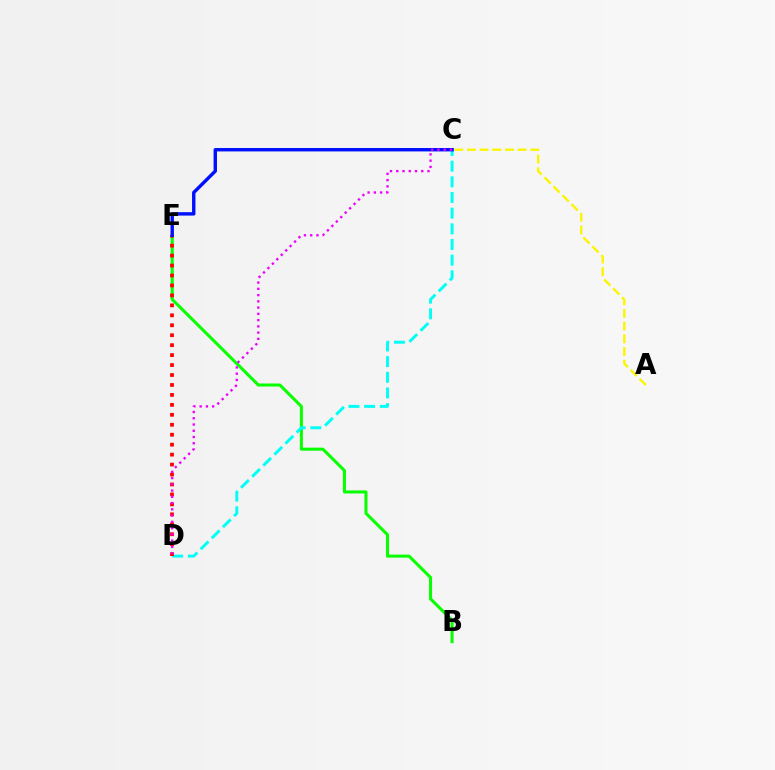{('A', 'C'): [{'color': '#fcf500', 'line_style': 'dashed', 'thickness': 1.72}], ('B', 'E'): [{'color': '#08ff00', 'line_style': 'solid', 'thickness': 2.19}], ('C', 'D'): [{'color': '#00fff6', 'line_style': 'dashed', 'thickness': 2.13}, {'color': '#ee00ff', 'line_style': 'dotted', 'thickness': 1.7}], ('D', 'E'): [{'color': '#ff0000', 'line_style': 'dotted', 'thickness': 2.7}], ('C', 'E'): [{'color': '#0010ff', 'line_style': 'solid', 'thickness': 2.45}]}